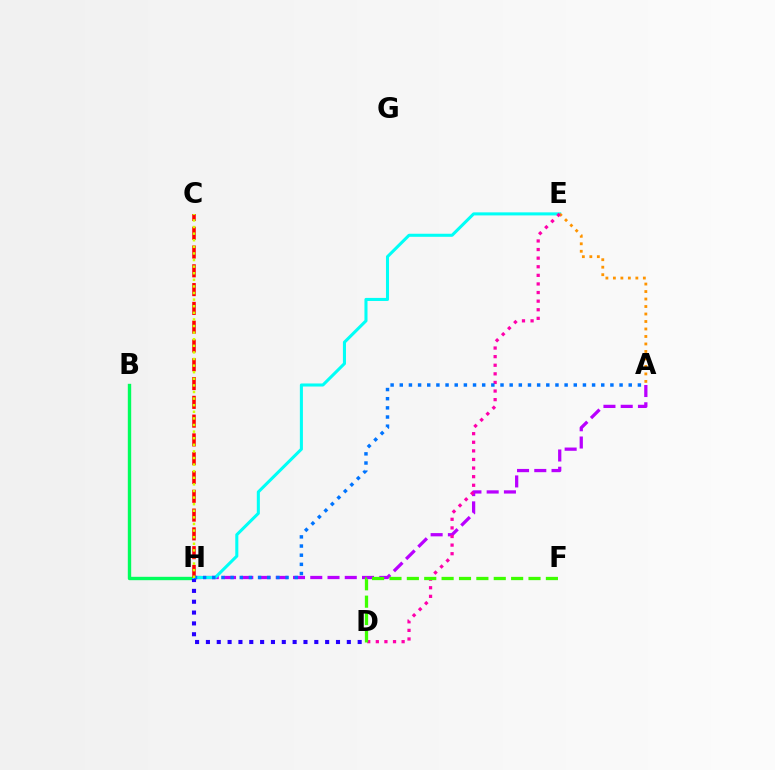{('B', 'H'): [{'color': '#00ff5c', 'line_style': 'solid', 'thickness': 2.43}], ('A', 'H'): [{'color': '#b900ff', 'line_style': 'dashed', 'thickness': 2.34}, {'color': '#0074ff', 'line_style': 'dotted', 'thickness': 2.49}], ('D', 'H'): [{'color': '#2500ff', 'line_style': 'dotted', 'thickness': 2.95}], ('E', 'H'): [{'color': '#00fff6', 'line_style': 'solid', 'thickness': 2.2}], ('A', 'E'): [{'color': '#ff9400', 'line_style': 'dotted', 'thickness': 2.03}], ('C', 'H'): [{'color': '#ff0000', 'line_style': 'dashed', 'thickness': 2.55}, {'color': '#d1ff00', 'line_style': 'dotted', 'thickness': 1.79}], ('D', 'E'): [{'color': '#ff00ac', 'line_style': 'dotted', 'thickness': 2.34}], ('D', 'F'): [{'color': '#3dff00', 'line_style': 'dashed', 'thickness': 2.36}]}